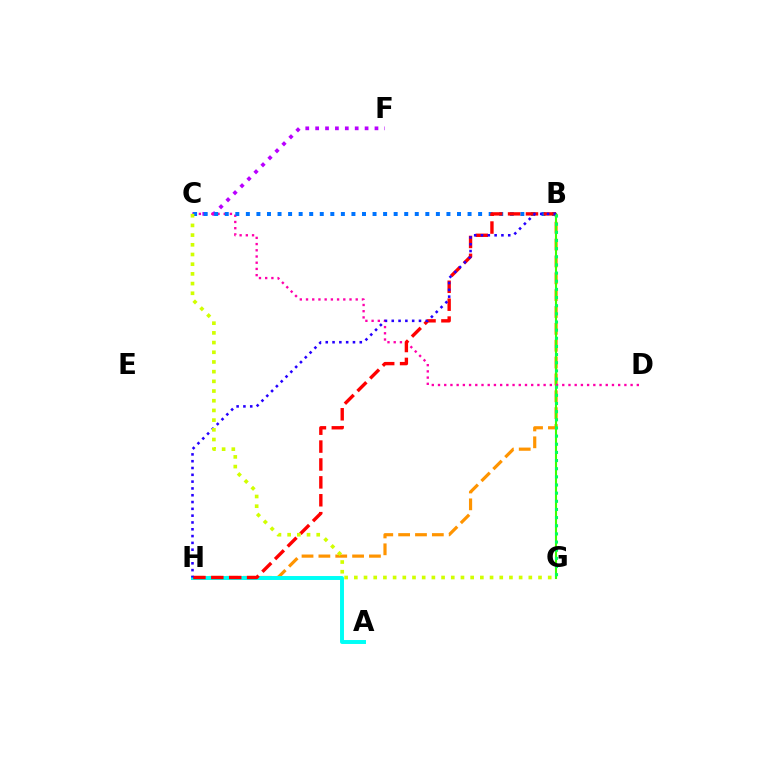{('B', 'H'): [{'color': '#ff9400', 'line_style': 'dashed', 'thickness': 2.29}, {'color': '#ff0000', 'line_style': 'dashed', 'thickness': 2.43}, {'color': '#2500ff', 'line_style': 'dotted', 'thickness': 1.85}], ('B', 'G'): [{'color': '#3dff00', 'line_style': 'solid', 'thickness': 1.51}, {'color': '#00ff5c', 'line_style': 'dotted', 'thickness': 2.21}], ('A', 'H'): [{'color': '#00fff6', 'line_style': 'solid', 'thickness': 2.84}], ('C', 'F'): [{'color': '#b900ff', 'line_style': 'dotted', 'thickness': 2.69}], ('C', 'D'): [{'color': '#ff00ac', 'line_style': 'dotted', 'thickness': 1.69}], ('B', 'C'): [{'color': '#0074ff', 'line_style': 'dotted', 'thickness': 2.87}], ('C', 'G'): [{'color': '#d1ff00', 'line_style': 'dotted', 'thickness': 2.63}]}